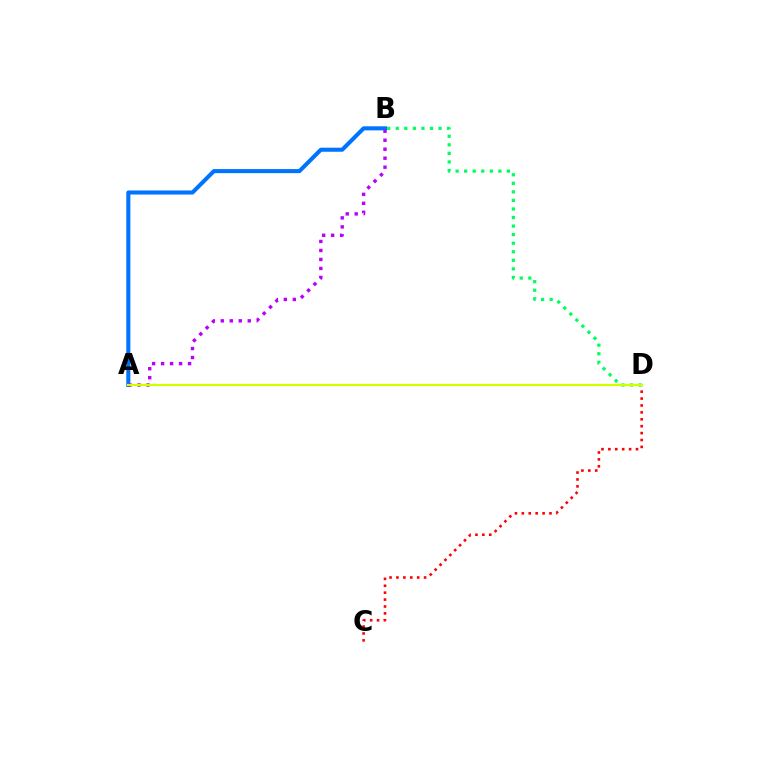{('A', 'B'): [{'color': '#0074ff', 'line_style': 'solid', 'thickness': 2.93}, {'color': '#b900ff', 'line_style': 'dotted', 'thickness': 2.44}], ('B', 'D'): [{'color': '#00ff5c', 'line_style': 'dotted', 'thickness': 2.32}], ('C', 'D'): [{'color': '#ff0000', 'line_style': 'dotted', 'thickness': 1.88}], ('A', 'D'): [{'color': '#d1ff00', 'line_style': 'solid', 'thickness': 1.6}]}